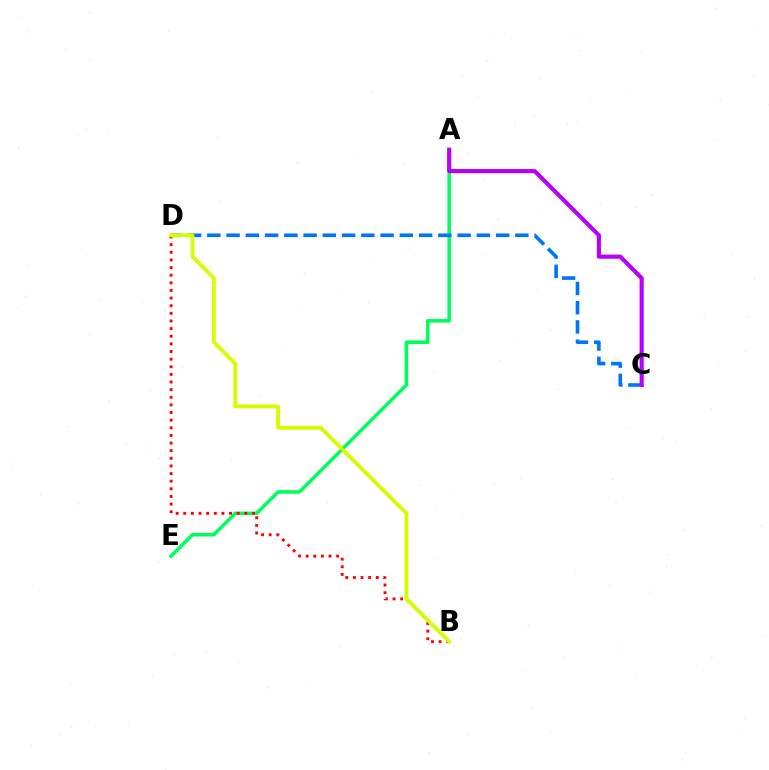{('A', 'E'): [{'color': '#00ff5c', 'line_style': 'solid', 'thickness': 2.56}], ('C', 'D'): [{'color': '#0074ff', 'line_style': 'dashed', 'thickness': 2.62}], ('B', 'D'): [{'color': '#ff0000', 'line_style': 'dotted', 'thickness': 2.07}, {'color': '#d1ff00', 'line_style': 'solid', 'thickness': 2.74}], ('A', 'C'): [{'color': '#b900ff', 'line_style': 'solid', 'thickness': 2.99}]}